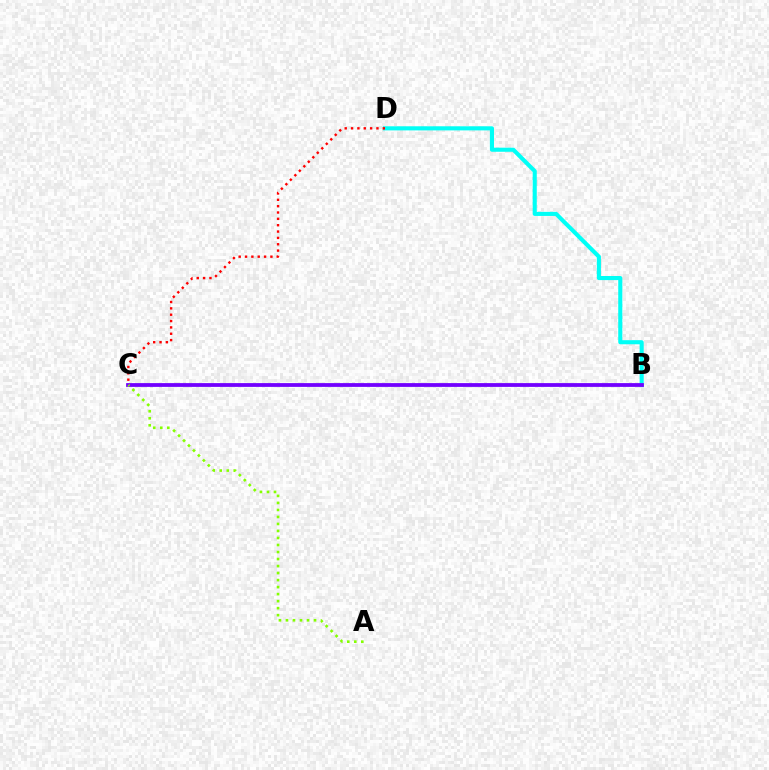{('B', 'D'): [{'color': '#00fff6', 'line_style': 'solid', 'thickness': 2.95}], ('C', 'D'): [{'color': '#ff0000', 'line_style': 'dotted', 'thickness': 1.72}], ('B', 'C'): [{'color': '#7200ff', 'line_style': 'solid', 'thickness': 2.72}], ('A', 'C'): [{'color': '#84ff00', 'line_style': 'dotted', 'thickness': 1.91}]}